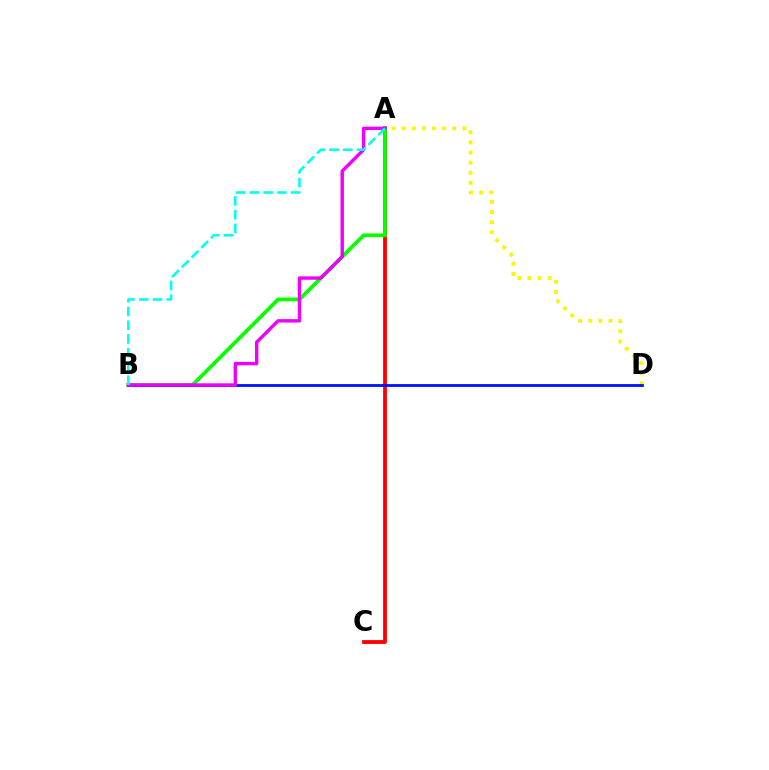{('A', 'C'): [{'color': '#ff0000', 'line_style': 'solid', 'thickness': 2.73}], ('A', 'D'): [{'color': '#fcf500', 'line_style': 'dotted', 'thickness': 2.75}], ('A', 'B'): [{'color': '#08ff00', 'line_style': 'solid', 'thickness': 2.7}, {'color': '#ee00ff', 'line_style': 'solid', 'thickness': 2.45}, {'color': '#00fff6', 'line_style': 'dashed', 'thickness': 1.87}], ('B', 'D'): [{'color': '#0010ff', 'line_style': 'solid', 'thickness': 2.01}]}